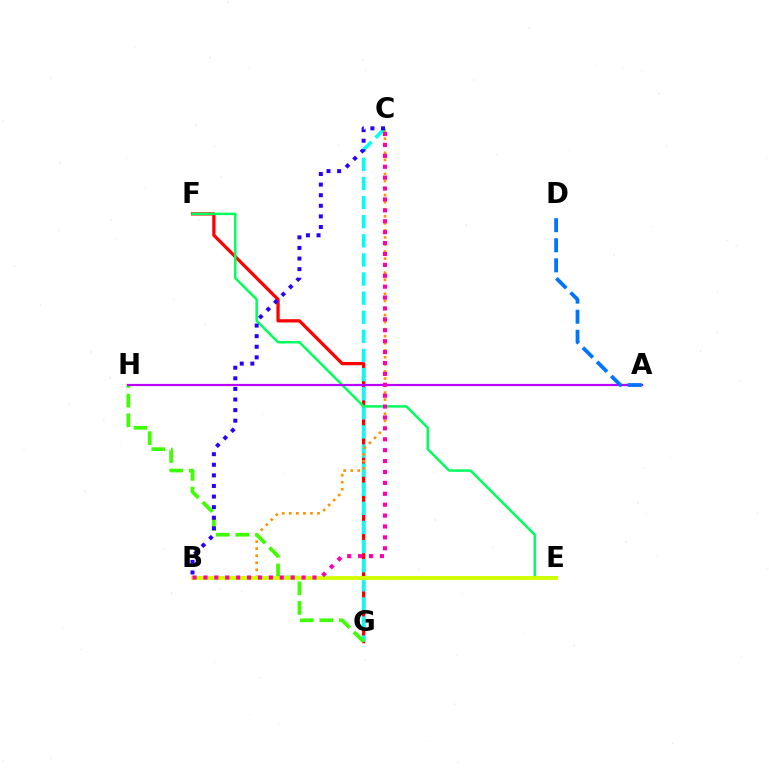{('F', 'G'): [{'color': '#ff0000', 'line_style': 'solid', 'thickness': 2.35}], ('C', 'G'): [{'color': '#00fff6', 'line_style': 'dashed', 'thickness': 2.6}], ('B', 'C'): [{'color': '#ff9400', 'line_style': 'dotted', 'thickness': 1.92}, {'color': '#2500ff', 'line_style': 'dotted', 'thickness': 2.88}, {'color': '#ff00ac', 'line_style': 'dotted', 'thickness': 2.96}], ('E', 'F'): [{'color': '#00ff5c', 'line_style': 'solid', 'thickness': 1.79}], ('G', 'H'): [{'color': '#3dff00', 'line_style': 'dashed', 'thickness': 2.67}], ('A', 'H'): [{'color': '#b900ff', 'line_style': 'solid', 'thickness': 1.6}], ('B', 'E'): [{'color': '#d1ff00', 'line_style': 'solid', 'thickness': 2.78}], ('A', 'D'): [{'color': '#0074ff', 'line_style': 'dashed', 'thickness': 2.73}]}